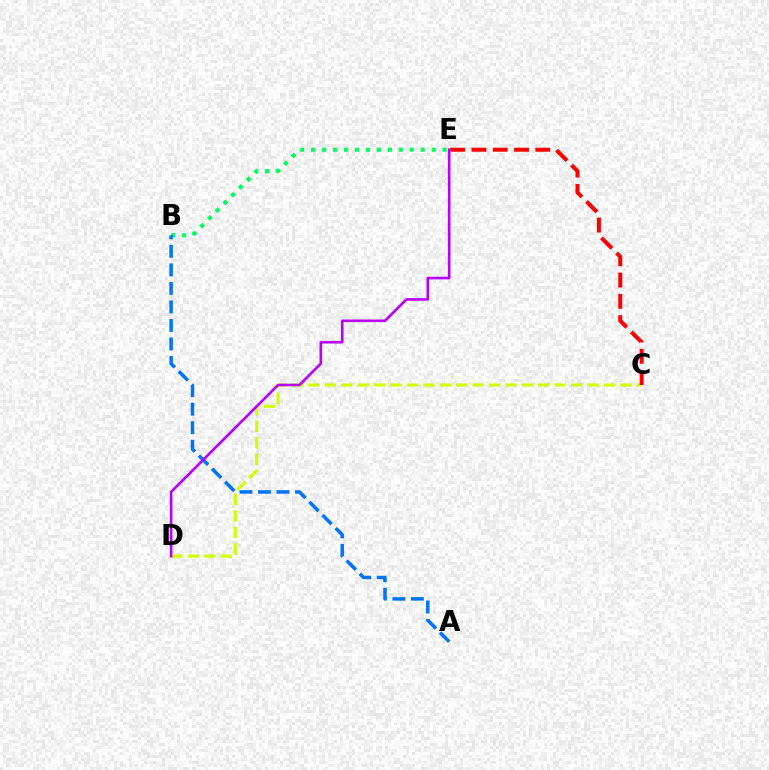{('C', 'D'): [{'color': '#d1ff00', 'line_style': 'dashed', 'thickness': 2.23}], ('B', 'E'): [{'color': '#00ff5c', 'line_style': 'dotted', 'thickness': 2.98}], ('A', 'B'): [{'color': '#0074ff', 'line_style': 'dashed', 'thickness': 2.52}], ('C', 'E'): [{'color': '#ff0000', 'line_style': 'dashed', 'thickness': 2.89}], ('D', 'E'): [{'color': '#b900ff', 'line_style': 'solid', 'thickness': 1.88}]}